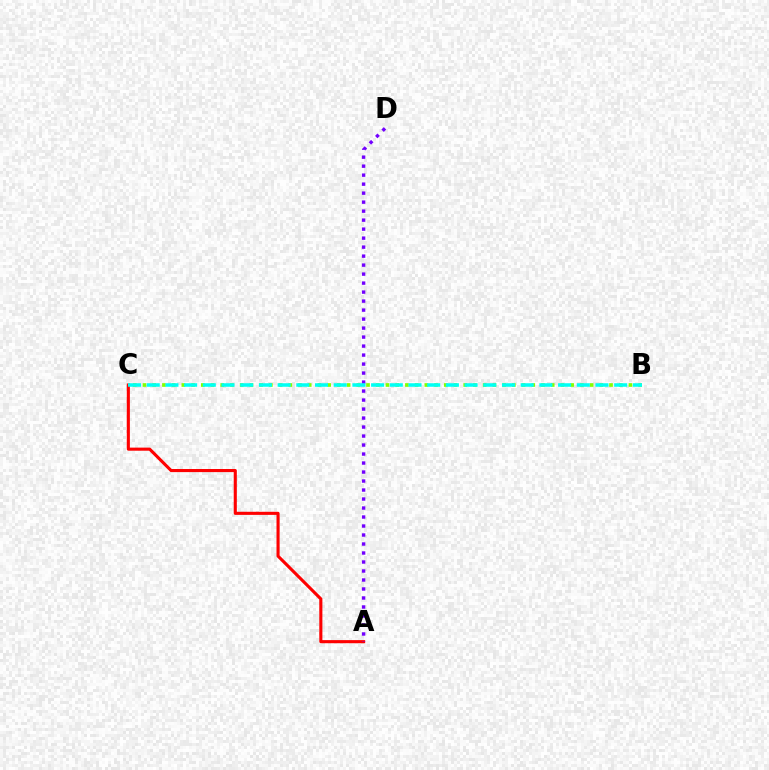{('B', 'C'): [{'color': '#84ff00', 'line_style': 'dotted', 'thickness': 2.64}, {'color': '#00fff6', 'line_style': 'dashed', 'thickness': 2.54}], ('A', 'C'): [{'color': '#ff0000', 'line_style': 'solid', 'thickness': 2.23}], ('A', 'D'): [{'color': '#7200ff', 'line_style': 'dotted', 'thickness': 2.44}]}